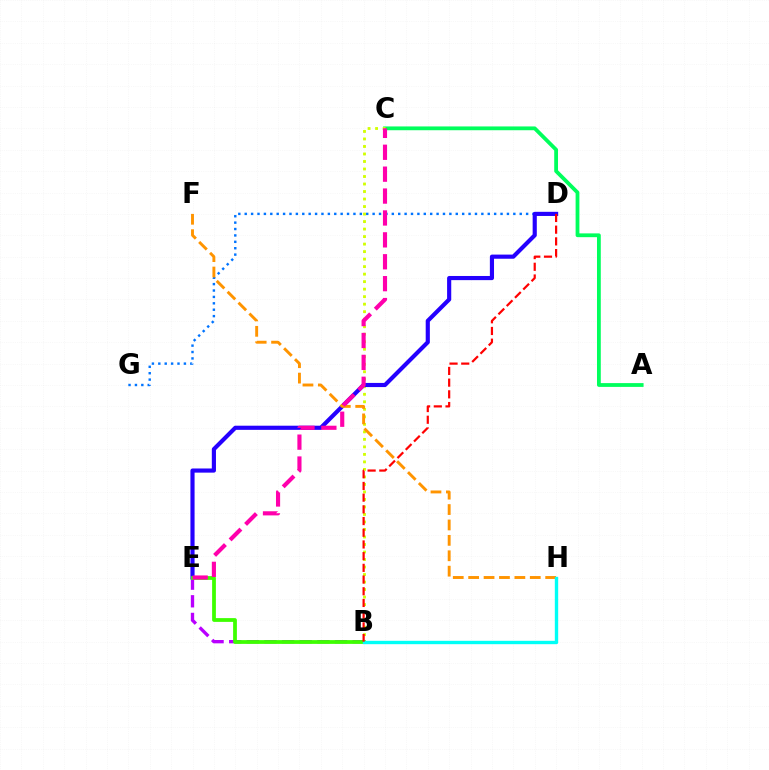{('A', 'C'): [{'color': '#00ff5c', 'line_style': 'solid', 'thickness': 2.73}], ('D', 'G'): [{'color': '#0074ff', 'line_style': 'dotted', 'thickness': 1.74}], ('B', 'C'): [{'color': '#d1ff00', 'line_style': 'dotted', 'thickness': 2.04}], ('D', 'E'): [{'color': '#2500ff', 'line_style': 'solid', 'thickness': 2.99}], ('B', 'E'): [{'color': '#b900ff', 'line_style': 'dashed', 'thickness': 2.4}, {'color': '#3dff00', 'line_style': 'solid', 'thickness': 2.71}], ('F', 'H'): [{'color': '#ff9400', 'line_style': 'dashed', 'thickness': 2.09}], ('B', 'H'): [{'color': '#00fff6', 'line_style': 'solid', 'thickness': 2.42}], ('C', 'E'): [{'color': '#ff00ac', 'line_style': 'dashed', 'thickness': 2.97}], ('B', 'D'): [{'color': '#ff0000', 'line_style': 'dashed', 'thickness': 1.59}]}